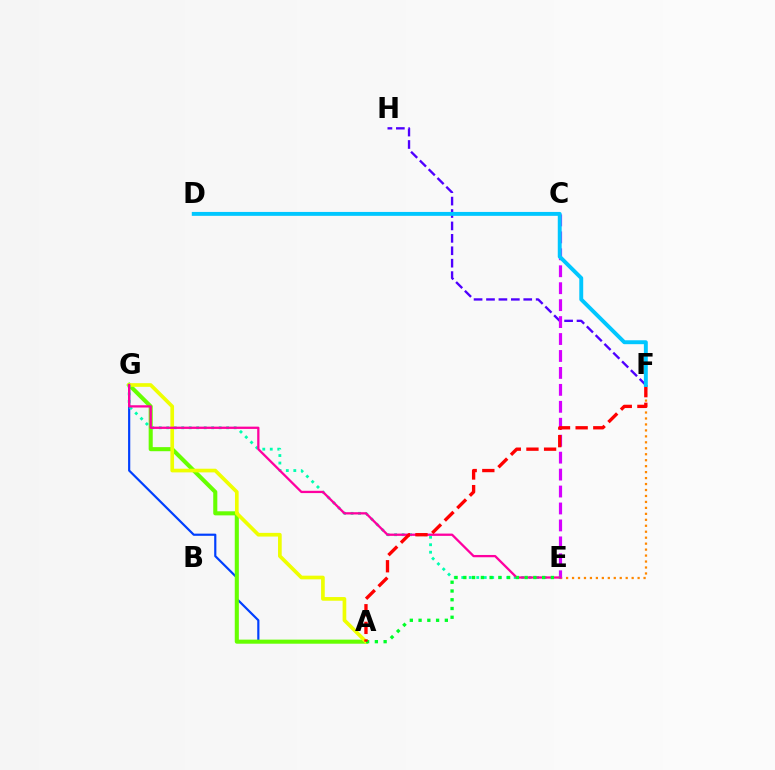{('A', 'G'): [{'color': '#003fff', 'line_style': 'solid', 'thickness': 1.57}, {'color': '#66ff00', 'line_style': 'solid', 'thickness': 2.94}, {'color': '#eeff00', 'line_style': 'solid', 'thickness': 2.64}], ('E', 'F'): [{'color': '#ff8800', 'line_style': 'dotted', 'thickness': 1.62}], ('F', 'H'): [{'color': '#4f00ff', 'line_style': 'dashed', 'thickness': 1.69}], ('C', 'E'): [{'color': '#d600ff', 'line_style': 'dashed', 'thickness': 2.3}], ('E', 'G'): [{'color': '#00ffaf', 'line_style': 'dotted', 'thickness': 2.03}, {'color': '#ff00a0', 'line_style': 'solid', 'thickness': 1.65}], ('A', 'E'): [{'color': '#00ff27', 'line_style': 'dotted', 'thickness': 2.38}], ('A', 'F'): [{'color': '#ff0000', 'line_style': 'dashed', 'thickness': 2.4}], ('D', 'F'): [{'color': '#00c7ff', 'line_style': 'solid', 'thickness': 2.82}]}